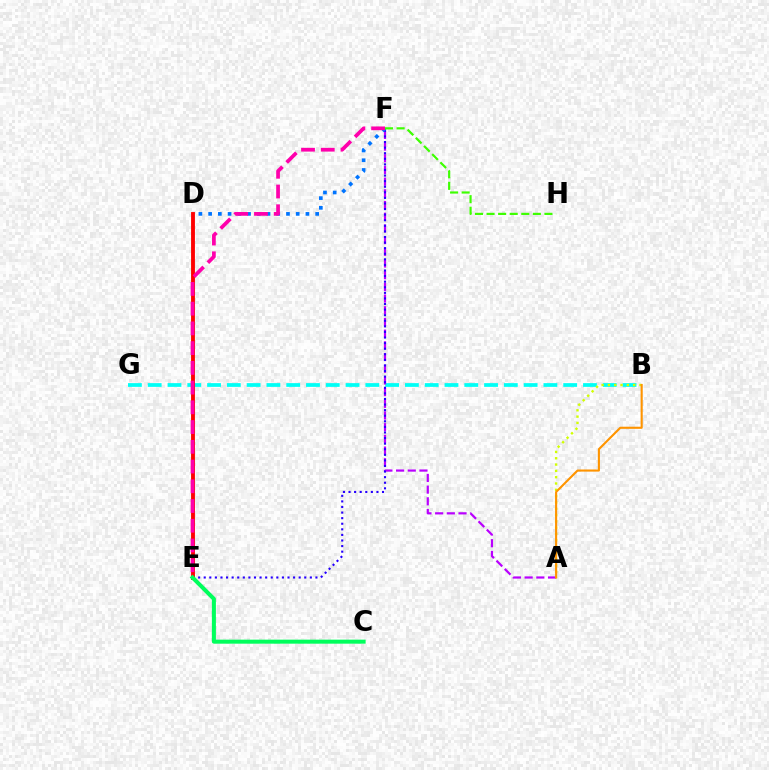{('B', 'G'): [{'color': '#00fff6', 'line_style': 'dashed', 'thickness': 2.69}], ('A', 'F'): [{'color': '#b900ff', 'line_style': 'dashed', 'thickness': 1.59}], ('E', 'F'): [{'color': '#2500ff', 'line_style': 'dotted', 'thickness': 1.52}, {'color': '#ff00ac', 'line_style': 'dashed', 'thickness': 2.68}], ('D', 'E'): [{'color': '#ff0000', 'line_style': 'solid', 'thickness': 2.78}], ('C', 'E'): [{'color': '#00ff5c', 'line_style': 'solid', 'thickness': 2.9}], ('D', 'F'): [{'color': '#0074ff', 'line_style': 'dotted', 'thickness': 2.64}], ('F', 'H'): [{'color': '#3dff00', 'line_style': 'dashed', 'thickness': 1.57}], ('A', 'B'): [{'color': '#d1ff00', 'line_style': 'dotted', 'thickness': 1.72}, {'color': '#ff9400', 'line_style': 'solid', 'thickness': 1.52}]}